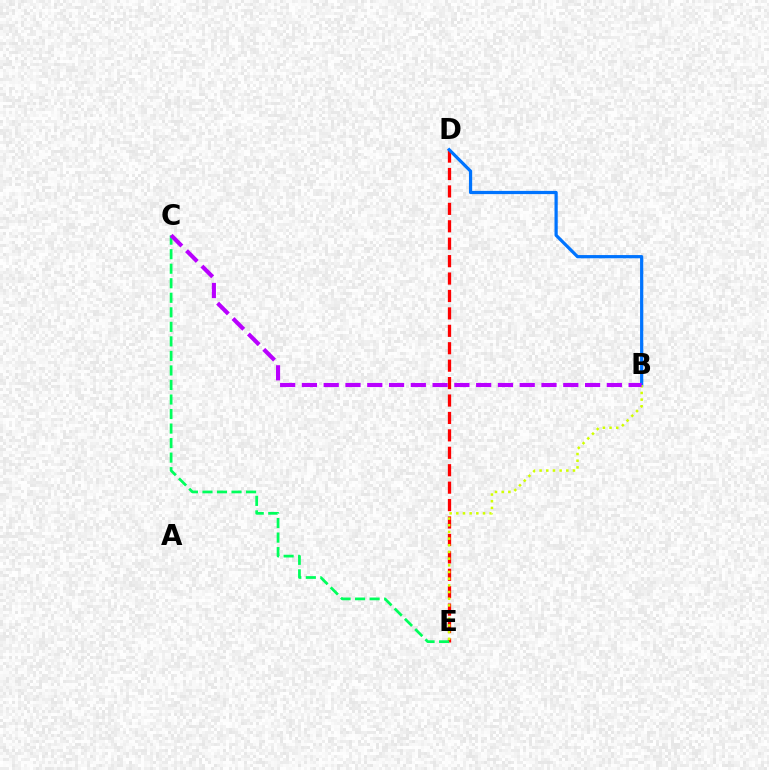{('D', 'E'): [{'color': '#ff0000', 'line_style': 'dashed', 'thickness': 2.37}], ('C', 'E'): [{'color': '#00ff5c', 'line_style': 'dashed', 'thickness': 1.97}], ('B', 'D'): [{'color': '#0074ff', 'line_style': 'solid', 'thickness': 2.32}], ('B', 'E'): [{'color': '#d1ff00', 'line_style': 'dotted', 'thickness': 1.81}], ('B', 'C'): [{'color': '#b900ff', 'line_style': 'dashed', 'thickness': 2.96}]}